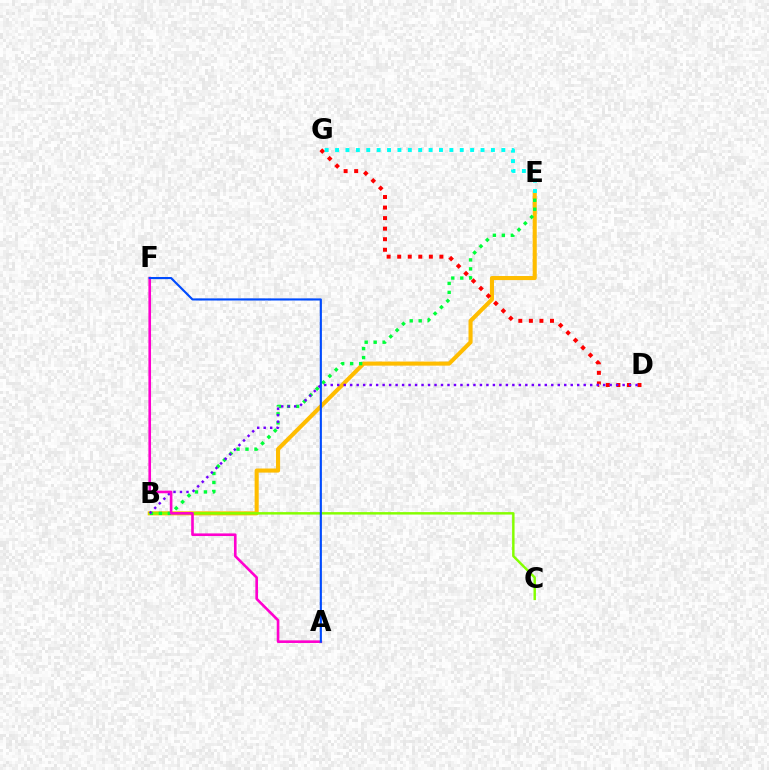{('B', 'E'): [{'color': '#ffbd00', 'line_style': 'solid', 'thickness': 2.94}, {'color': '#00ff39', 'line_style': 'dotted', 'thickness': 2.44}], ('D', 'G'): [{'color': '#ff0000', 'line_style': 'dotted', 'thickness': 2.87}], ('B', 'C'): [{'color': '#84ff00', 'line_style': 'solid', 'thickness': 1.76}], ('B', 'D'): [{'color': '#7200ff', 'line_style': 'dotted', 'thickness': 1.76}], ('A', 'F'): [{'color': '#ff00cf', 'line_style': 'solid', 'thickness': 1.89}, {'color': '#004bff', 'line_style': 'solid', 'thickness': 1.54}], ('E', 'G'): [{'color': '#00fff6', 'line_style': 'dotted', 'thickness': 2.82}]}